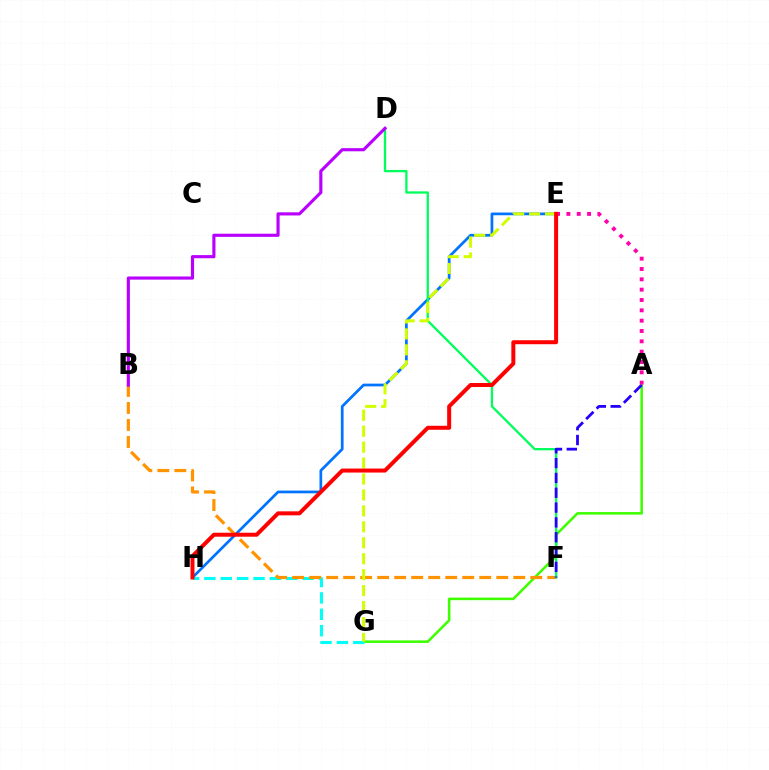{('E', 'H'): [{'color': '#0074ff', 'line_style': 'solid', 'thickness': 1.96}, {'color': '#ff0000', 'line_style': 'solid', 'thickness': 2.87}], ('A', 'G'): [{'color': '#3dff00', 'line_style': 'solid', 'thickness': 1.84}], ('G', 'H'): [{'color': '#00fff6', 'line_style': 'dashed', 'thickness': 2.22}], ('B', 'F'): [{'color': '#ff9400', 'line_style': 'dashed', 'thickness': 2.31}], ('D', 'F'): [{'color': '#00ff5c', 'line_style': 'solid', 'thickness': 1.65}], ('A', 'F'): [{'color': '#2500ff', 'line_style': 'dashed', 'thickness': 2.01}], ('E', 'G'): [{'color': '#d1ff00', 'line_style': 'dashed', 'thickness': 2.17}], ('A', 'E'): [{'color': '#ff00ac', 'line_style': 'dotted', 'thickness': 2.81}], ('B', 'D'): [{'color': '#b900ff', 'line_style': 'solid', 'thickness': 2.25}]}